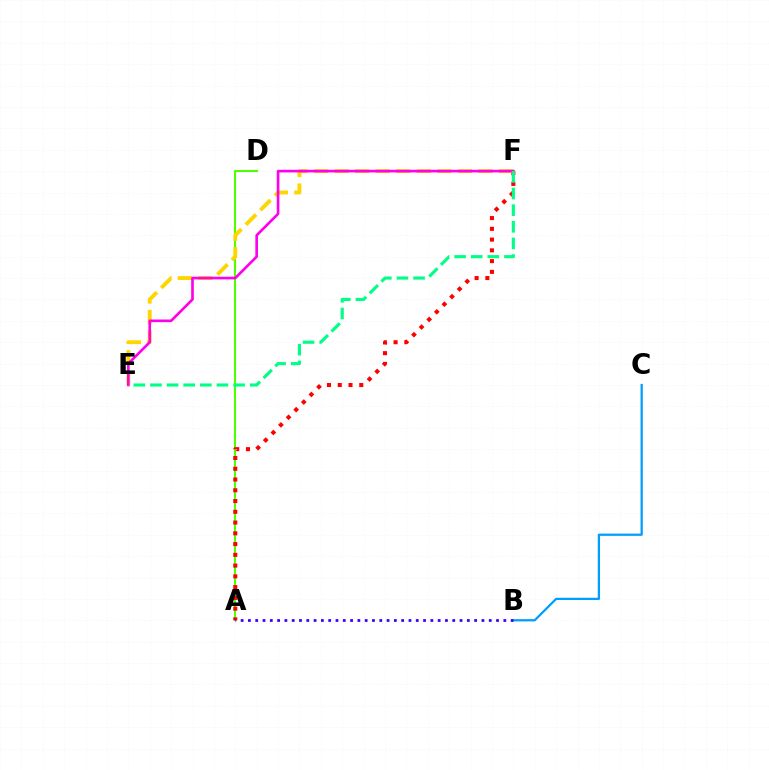{('A', 'D'): [{'color': '#4fff00', 'line_style': 'solid', 'thickness': 1.51}], ('A', 'F'): [{'color': '#ff0000', 'line_style': 'dotted', 'thickness': 2.92}], ('E', 'F'): [{'color': '#ffd500', 'line_style': 'dashed', 'thickness': 2.79}, {'color': '#ff00ed', 'line_style': 'solid', 'thickness': 1.91}, {'color': '#00ff86', 'line_style': 'dashed', 'thickness': 2.26}], ('B', 'C'): [{'color': '#009eff', 'line_style': 'solid', 'thickness': 1.62}], ('A', 'B'): [{'color': '#3700ff', 'line_style': 'dotted', 'thickness': 1.98}]}